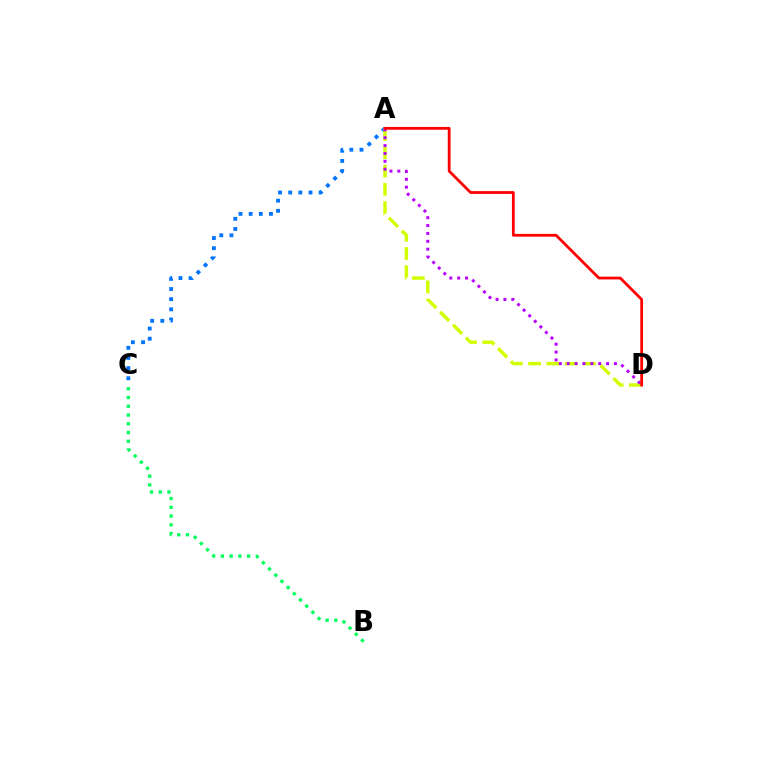{('A', 'C'): [{'color': '#0074ff', 'line_style': 'dotted', 'thickness': 2.76}], ('A', 'D'): [{'color': '#d1ff00', 'line_style': 'dashed', 'thickness': 2.48}, {'color': '#b900ff', 'line_style': 'dotted', 'thickness': 2.14}, {'color': '#ff0000', 'line_style': 'solid', 'thickness': 2.0}], ('B', 'C'): [{'color': '#00ff5c', 'line_style': 'dotted', 'thickness': 2.38}]}